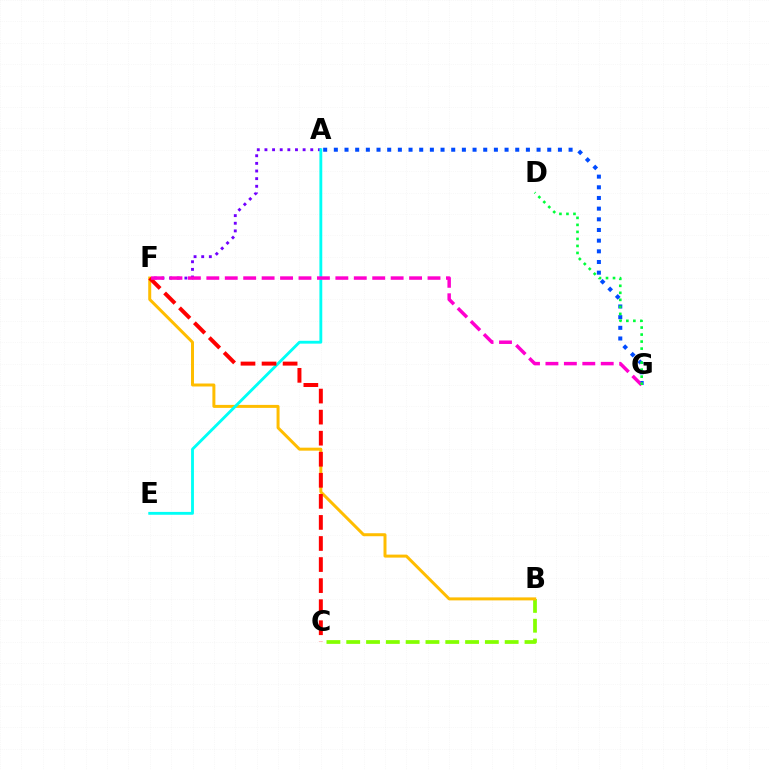{('B', 'C'): [{'color': '#84ff00', 'line_style': 'dashed', 'thickness': 2.69}], ('B', 'F'): [{'color': '#ffbd00', 'line_style': 'solid', 'thickness': 2.15}], ('A', 'F'): [{'color': '#7200ff', 'line_style': 'dotted', 'thickness': 2.08}], ('A', 'G'): [{'color': '#004bff', 'line_style': 'dotted', 'thickness': 2.9}], ('A', 'E'): [{'color': '#00fff6', 'line_style': 'solid', 'thickness': 2.06}], ('C', 'F'): [{'color': '#ff0000', 'line_style': 'dashed', 'thickness': 2.86}], ('F', 'G'): [{'color': '#ff00cf', 'line_style': 'dashed', 'thickness': 2.5}], ('D', 'G'): [{'color': '#00ff39', 'line_style': 'dotted', 'thickness': 1.91}]}